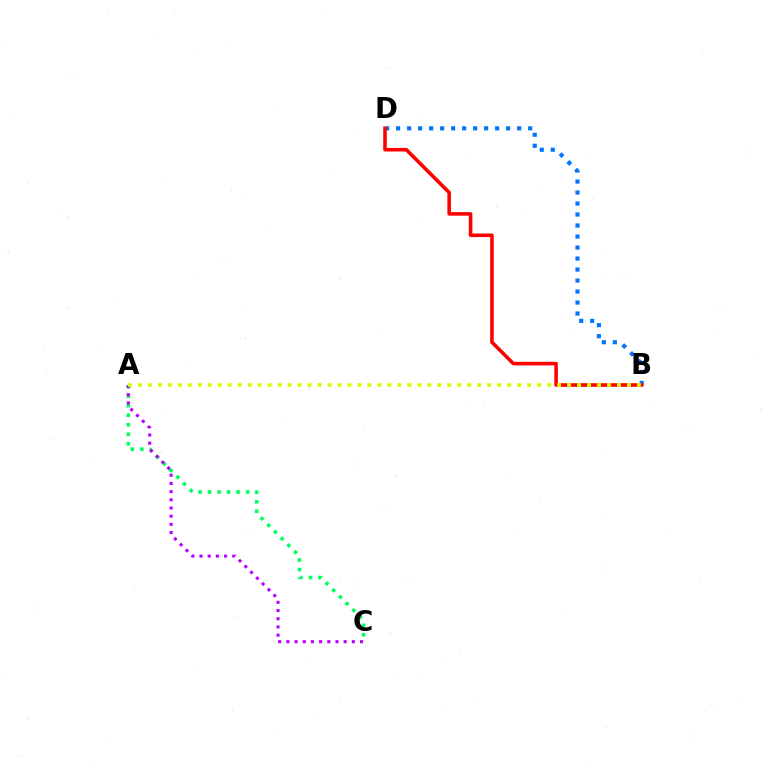{('B', 'D'): [{'color': '#0074ff', 'line_style': 'dotted', 'thickness': 2.99}, {'color': '#ff0000', 'line_style': 'solid', 'thickness': 2.57}], ('A', 'C'): [{'color': '#00ff5c', 'line_style': 'dotted', 'thickness': 2.58}, {'color': '#b900ff', 'line_style': 'dotted', 'thickness': 2.22}], ('A', 'B'): [{'color': '#d1ff00', 'line_style': 'dotted', 'thickness': 2.71}]}